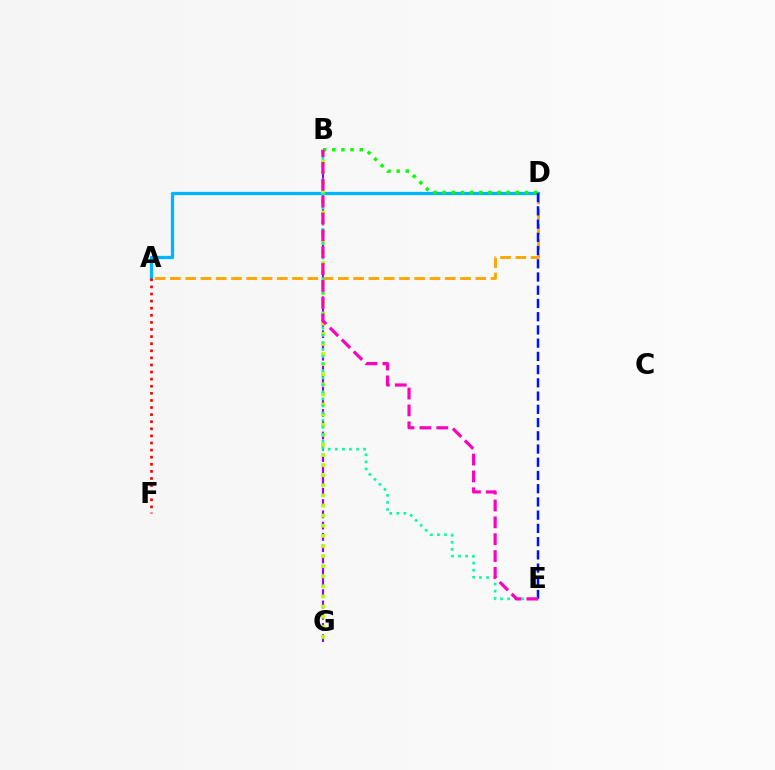{('A', 'D'): [{'color': '#00b5ff', 'line_style': 'solid', 'thickness': 2.36}, {'color': '#ffa500', 'line_style': 'dashed', 'thickness': 2.07}], ('B', 'G'): [{'color': '#9b00ff', 'line_style': 'dashed', 'thickness': 1.53}, {'color': '#b3ff00', 'line_style': 'dotted', 'thickness': 2.75}], ('B', 'D'): [{'color': '#08ff00', 'line_style': 'dotted', 'thickness': 2.48}], ('D', 'E'): [{'color': '#0010ff', 'line_style': 'dashed', 'thickness': 1.8}], ('A', 'F'): [{'color': '#ff0000', 'line_style': 'dotted', 'thickness': 1.93}], ('B', 'E'): [{'color': '#00ff9d', 'line_style': 'dotted', 'thickness': 1.92}, {'color': '#ff00bd', 'line_style': 'dashed', 'thickness': 2.29}]}